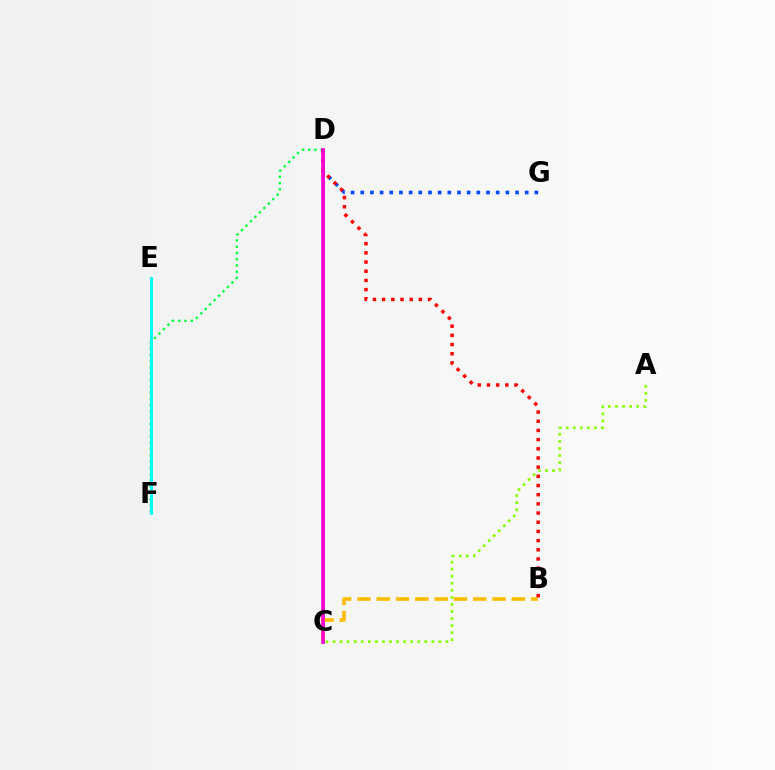{('A', 'C'): [{'color': '#84ff00', 'line_style': 'dotted', 'thickness': 1.92}], ('C', 'D'): [{'color': '#7200ff', 'line_style': 'solid', 'thickness': 1.83}, {'color': '#ff00cf', 'line_style': 'solid', 'thickness': 2.58}], ('D', 'F'): [{'color': '#00ff39', 'line_style': 'dotted', 'thickness': 1.7}], ('D', 'G'): [{'color': '#004bff', 'line_style': 'dotted', 'thickness': 2.63}], ('B', 'C'): [{'color': '#ffbd00', 'line_style': 'dashed', 'thickness': 2.62}], ('B', 'D'): [{'color': '#ff0000', 'line_style': 'dotted', 'thickness': 2.49}], ('E', 'F'): [{'color': '#00fff6', 'line_style': 'solid', 'thickness': 2.16}]}